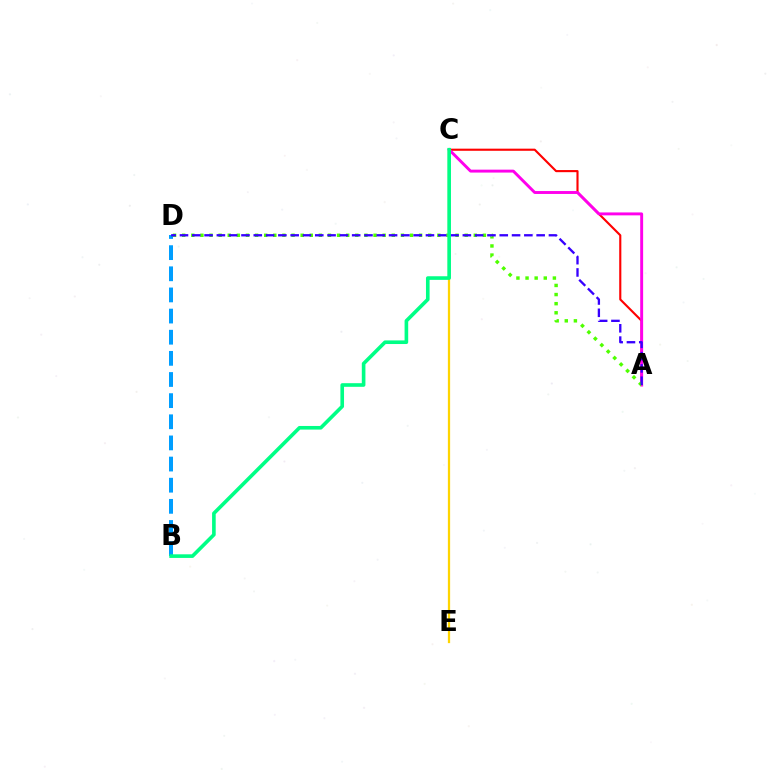{('C', 'E'): [{'color': '#ffd500', 'line_style': 'solid', 'thickness': 1.63}], ('B', 'D'): [{'color': '#009eff', 'line_style': 'dashed', 'thickness': 2.87}], ('A', 'C'): [{'color': '#ff0000', 'line_style': 'solid', 'thickness': 1.53}, {'color': '#ff00ed', 'line_style': 'solid', 'thickness': 2.1}], ('A', 'D'): [{'color': '#4fff00', 'line_style': 'dotted', 'thickness': 2.48}, {'color': '#3700ff', 'line_style': 'dashed', 'thickness': 1.67}], ('B', 'C'): [{'color': '#00ff86', 'line_style': 'solid', 'thickness': 2.61}]}